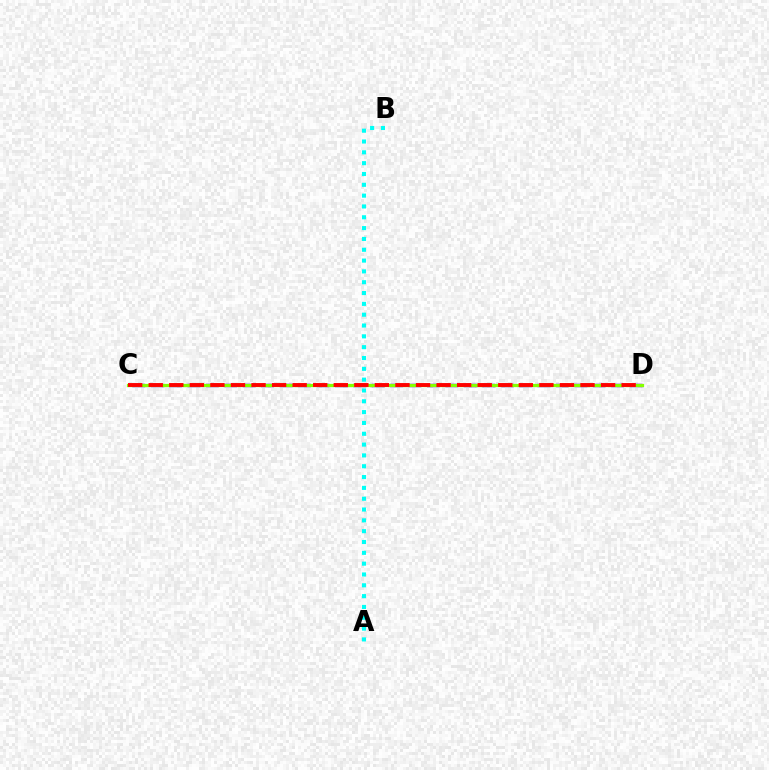{('C', 'D'): [{'color': '#7200ff', 'line_style': 'dashed', 'thickness': 2.5}, {'color': '#84ff00', 'line_style': 'solid', 'thickness': 2.33}, {'color': '#ff0000', 'line_style': 'dashed', 'thickness': 2.79}], ('A', 'B'): [{'color': '#00fff6', 'line_style': 'dotted', 'thickness': 2.94}]}